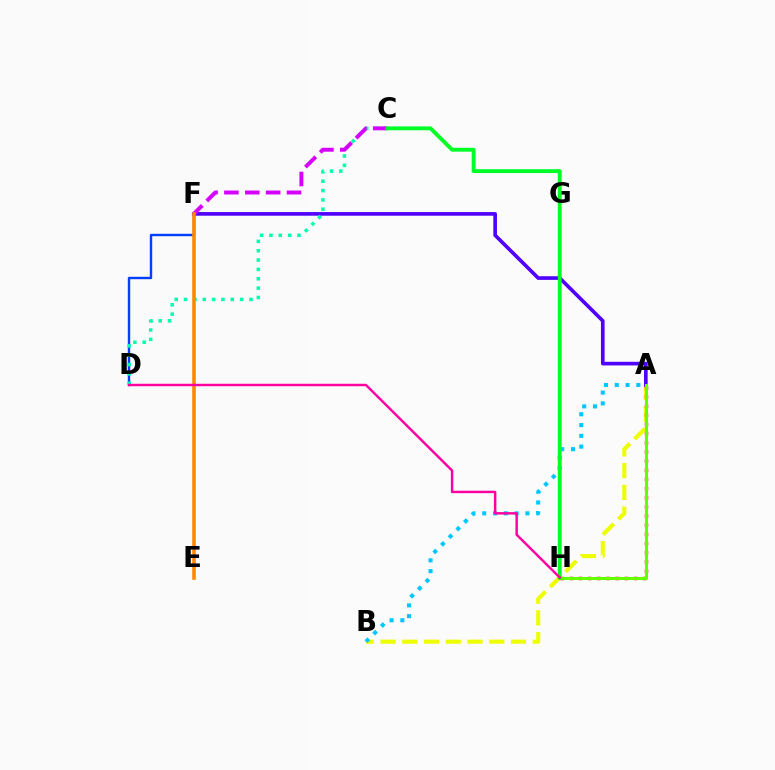{('D', 'F'): [{'color': '#003fff', 'line_style': 'solid', 'thickness': 1.73}], ('A', 'B'): [{'color': '#eeff00', 'line_style': 'dashed', 'thickness': 2.95}, {'color': '#00c7ff', 'line_style': 'dotted', 'thickness': 2.93}], ('A', 'F'): [{'color': '#4f00ff', 'line_style': 'solid', 'thickness': 2.62}], ('C', 'D'): [{'color': '#00ffaf', 'line_style': 'dotted', 'thickness': 2.54}], ('A', 'H'): [{'color': '#ff0000', 'line_style': 'dotted', 'thickness': 2.49}, {'color': '#66ff00', 'line_style': 'solid', 'thickness': 2.19}], ('C', 'F'): [{'color': '#d600ff', 'line_style': 'dashed', 'thickness': 2.84}], ('E', 'F'): [{'color': '#ff8800', 'line_style': 'solid', 'thickness': 2.57}], ('C', 'H'): [{'color': '#00ff27', 'line_style': 'solid', 'thickness': 2.79}], ('D', 'H'): [{'color': '#ff00a0', 'line_style': 'solid', 'thickness': 1.76}]}